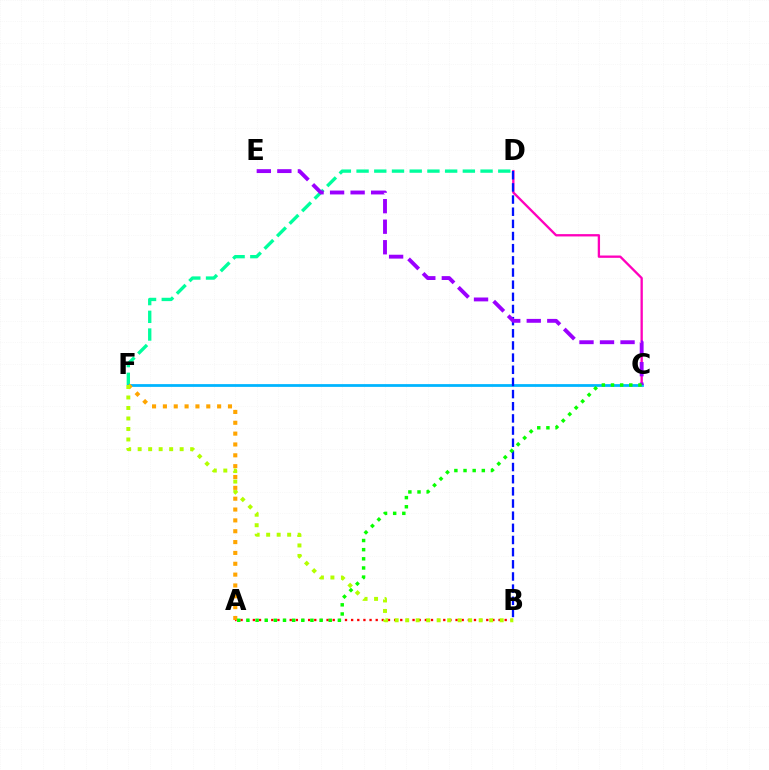{('C', 'D'): [{'color': '#ff00bd', 'line_style': 'solid', 'thickness': 1.67}], ('D', 'F'): [{'color': '#00ff9d', 'line_style': 'dashed', 'thickness': 2.41}], ('C', 'F'): [{'color': '#00b5ff', 'line_style': 'solid', 'thickness': 1.99}], ('B', 'D'): [{'color': '#0010ff', 'line_style': 'dashed', 'thickness': 1.65}], ('A', 'B'): [{'color': '#ff0000', 'line_style': 'dotted', 'thickness': 1.67}], ('C', 'E'): [{'color': '#9b00ff', 'line_style': 'dashed', 'thickness': 2.79}], ('A', 'F'): [{'color': '#ffa500', 'line_style': 'dotted', 'thickness': 2.95}], ('A', 'C'): [{'color': '#08ff00', 'line_style': 'dotted', 'thickness': 2.48}], ('B', 'F'): [{'color': '#b3ff00', 'line_style': 'dotted', 'thickness': 2.85}]}